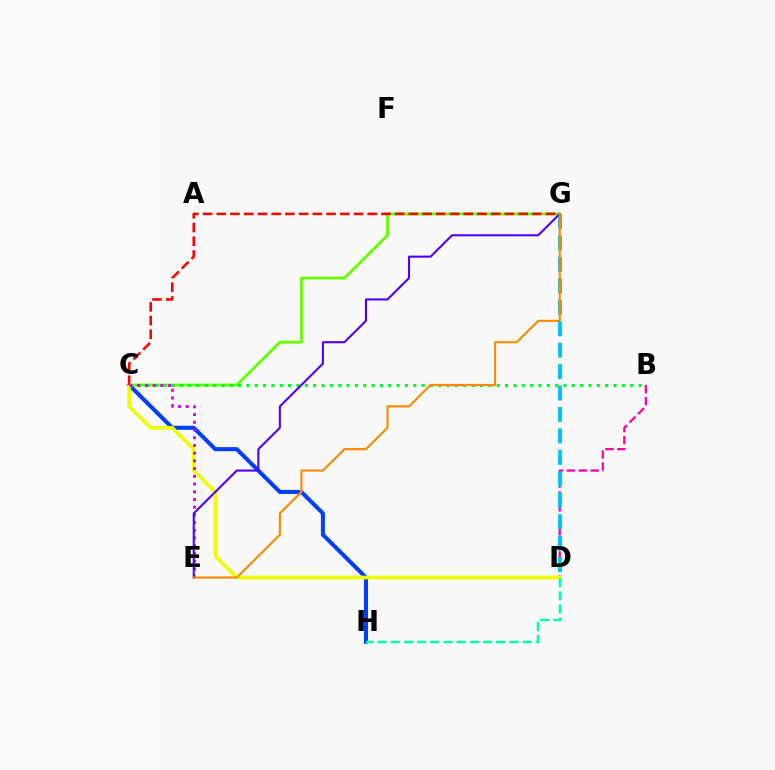{('C', 'G'): [{'color': '#66ff00', 'line_style': 'solid', 'thickness': 2.07}, {'color': '#ff0000', 'line_style': 'dashed', 'thickness': 1.86}], ('B', 'D'): [{'color': '#ff00a0', 'line_style': 'dashed', 'thickness': 1.63}], ('C', 'H'): [{'color': '#003fff', 'line_style': 'solid', 'thickness': 2.92}], ('C', 'D'): [{'color': '#eeff00', 'line_style': 'solid', 'thickness': 2.66}], ('B', 'C'): [{'color': '#00ff27', 'line_style': 'dotted', 'thickness': 2.27}], ('D', 'G'): [{'color': '#00c7ff', 'line_style': 'dashed', 'thickness': 2.91}], ('C', 'E'): [{'color': '#d600ff', 'line_style': 'dotted', 'thickness': 2.1}], ('E', 'G'): [{'color': '#4f00ff', 'line_style': 'solid', 'thickness': 1.51}, {'color': '#ff8800', 'line_style': 'solid', 'thickness': 1.52}], ('D', 'H'): [{'color': '#00ffaf', 'line_style': 'dashed', 'thickness': 1.79}]}